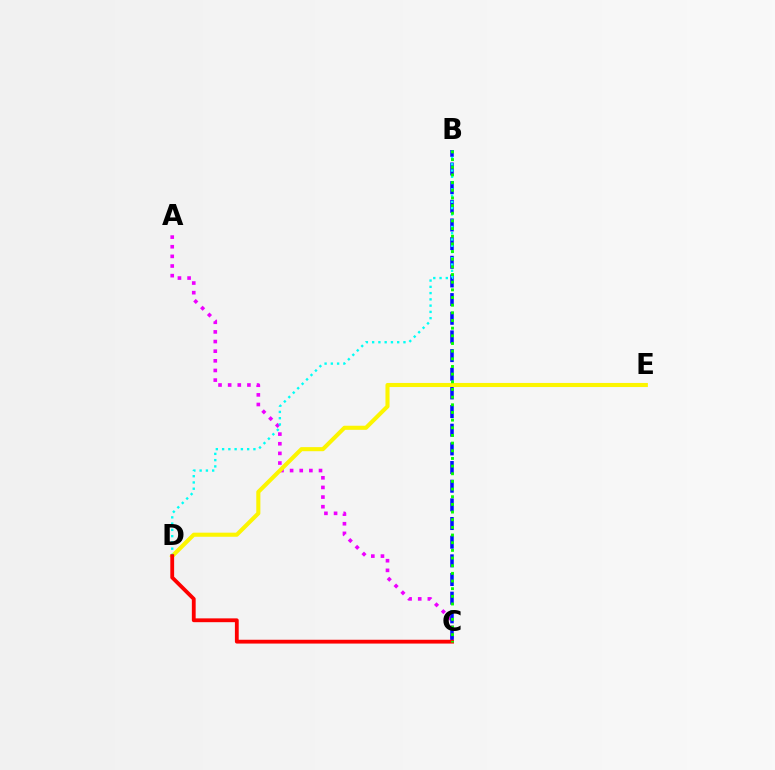{('A', 'C'): [{'color': '#ee00ff', 'line_style': 'dotted', 'thickness': 2.62}], ('B', 'C'): [{'color': '#0010ff', 'line_style': 'dashed', 'thickness': 2.53}, {'color': '#08ff00', 'line_style': 'dotted', 'thickness': 2.08}], ('D', 'E'): [{'color': '#fcf500', 'line_style': 'solid', 'thickness': 2.94}], ('B', 'D'): [{'color': '#00fff6', 'line_style': 'dotted', 'thickness': 1.7}], ('C', 'D'): [{'color': '#ff0000', 'line_style': 'solid', 'thickness': 2.74}]}